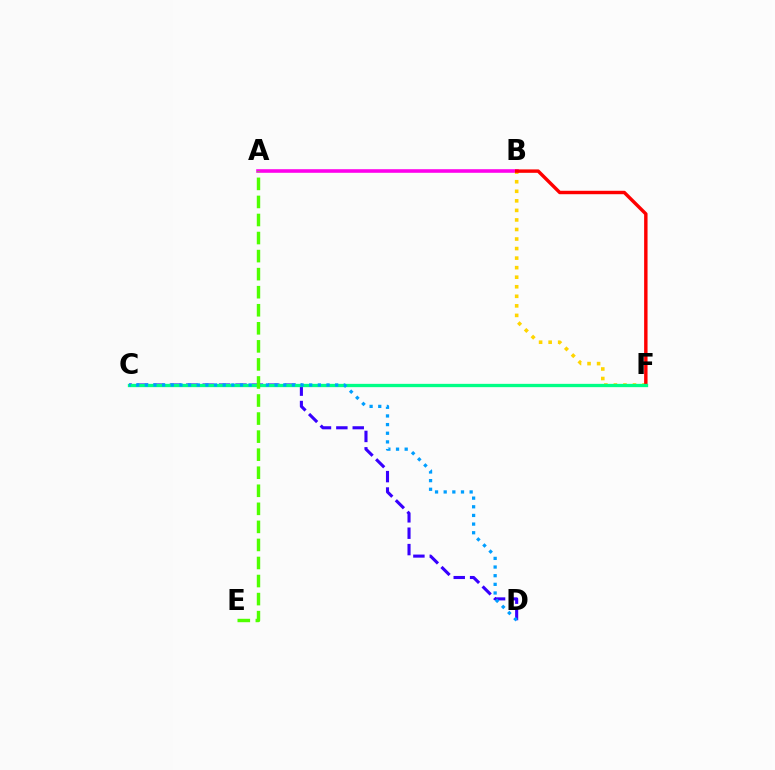{('C', 'D'): [{'color': '#3700ff', 'line_style': 'dashed', 'thickness': 2.23}, {'color': '#009eff', 'line_style': 'dotted', 'thickness': 2.35}], ('A', 'B'): [{'color': '#ff00ed', 'line_style': 'solid', 'thickness': 2.58}], ('B', 'F'): [{'color': '#ffd500', 'line_style': 'dotted', 'thickness': 2.59}, {'color': '#ff0000', 'line_style': 'solid', 'thickness': 2.46}], ('C', 'F'): [{'color': '#00ff86', 'line_style': 'solid', 'thickness': 2.38}], ('A', 'E'): [{'color': '#4fff00', 'line_style': 'dashed', 'thickness': 2.45}]}